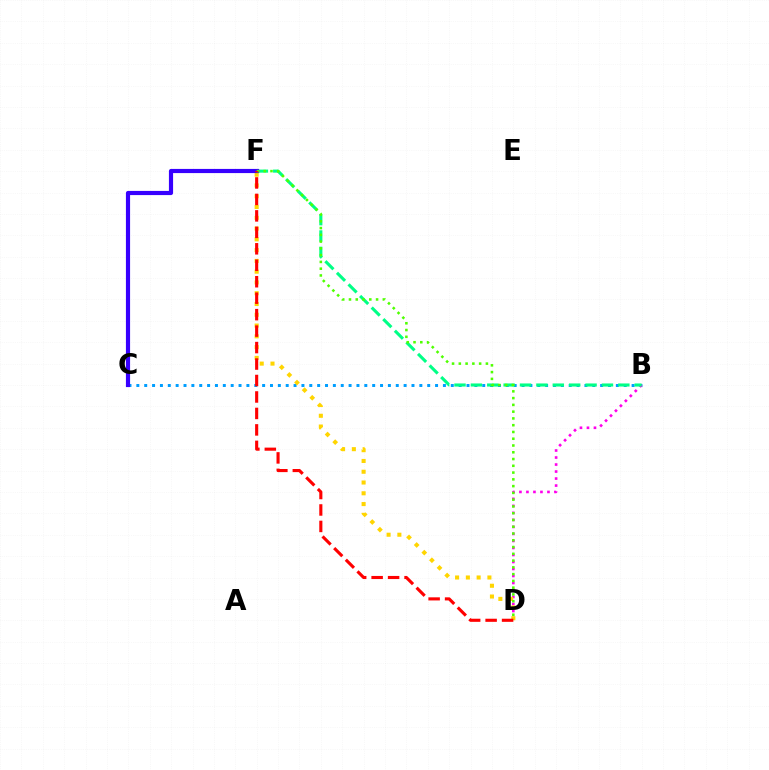{('B', 'C'): [{'color': '#009eff', 'line_style': 'dotted', 'thickness': 2.14}], ('B', 'D'): [{'color': '#ff00ed', 'line_style': 'dotted', 'thickness': 1.9}], ('B', 'F'): [{'color': '#00ff86', 'line_style': 'dashed', 'thickness': 2.23}], ('D', 'F'): [{'color': '#ffd500', 'line_style': 'dotted', 'thickness': 2.93}, {'color': '#4fff00', 'line_style': 'dotted', 'thickness': 1.84}, {'color': '#ff0000', 'line_style': 'dashed', 'thickness': 2.24}], ('C', 'F'): [{'color': '#3700ff', 'line_style': 'solid', 'thickness': 3.0}]}